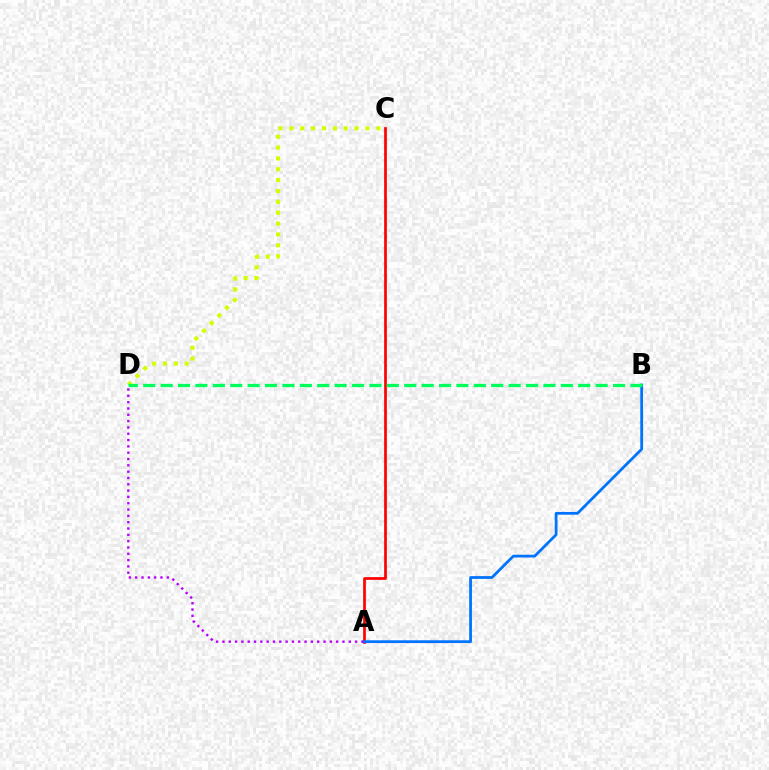{('A', 'C'): [{'color': '#ff0000', 'line_style': 'solid', 'thickness': 1.95}], ('A', 'B'): [{'color': '#0074ff', 'line_style': 'solid', 'thickness': 2.0}], ('C', 'D'): [{'color': '#d1ff00', 'line_style': 'dotted', 'thickness': 2.95}], ('A', 'D'): [{'color': '#b900ff', 'line_style': 'dotted', 'thickness': 1.72}], ('B', 'D'): [{'color': '#00ff5c', 'line_style': 'dashed', 'thickness': 2.36}]}